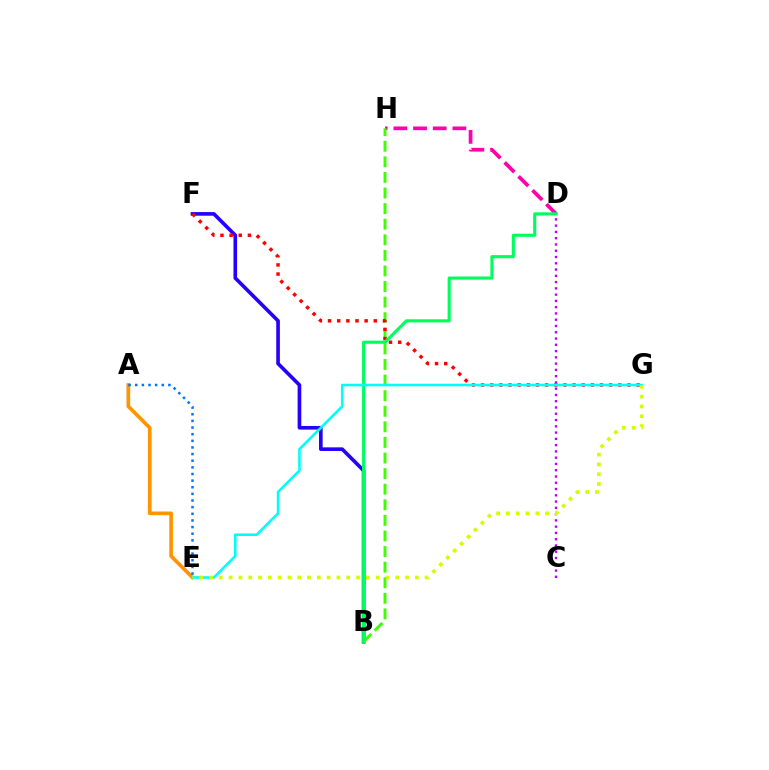{('B', 'F'): [{'color': '#2500ff', 'line_style': 'solid', 'thickness': 2.62}], ('D', 'H'): [{'color': '#ff00ac', 'line_style': 'dashed', 'thickness': 2.67}], ('B', 'H'): [{'color': '#3dff00', 'line_style': 'dashed', 'thickness': 2.12}], ('C', 'D'): [{'color': '#b900ff', 'line_style': 'dotted', 'thickness': 1.7}], ('F', 'G'): [{'color': '#ff0000', 'line_style': 'dotted', 'thickness': 2.49}], ('B', 'D'): [{'color': '#00ff5c', 'line_style': 'solid', 'thickness': 2.25}], ('A', 'E'): [{'color': '#ff9400', 'line_style': 'solid', 'thickness': 2.65}, {'color': '#0074ff', 'line_style': 'dotted', 'thickness': 1.8}], ('E', 'G'): [{'color': '#00fff6', 'line_style': 'solid', 'thickness': 1.86}, {'color': '#d1ff00', 'line_style': 'dotted', 'thickness': 2.66}]}